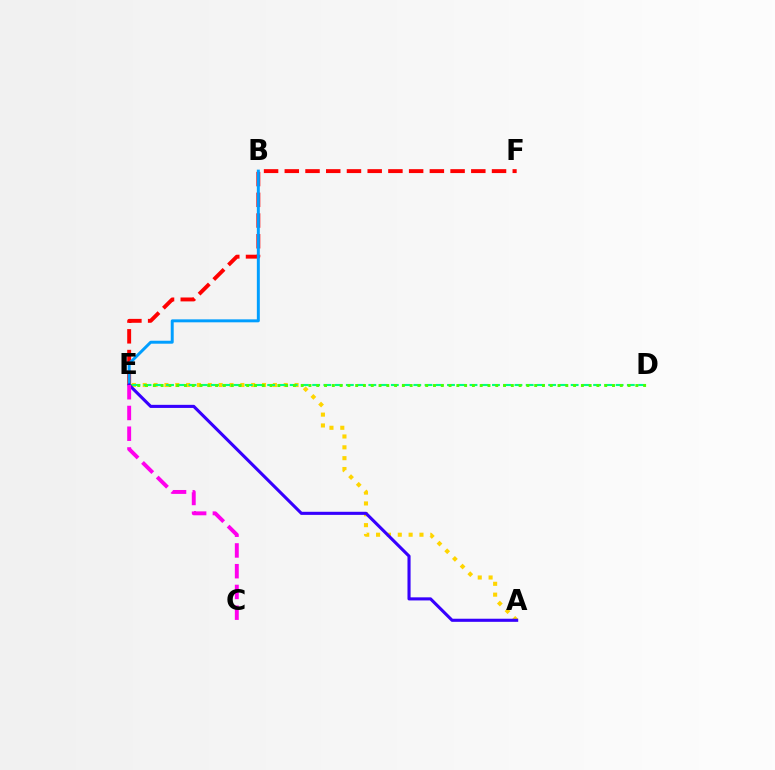{('E', 'F'): [{'color': '#ff0000', 'line_style': 'dashed', 'thickness': 2.82}], ('A', 'E'): [{'color': '#ffd500', 'line_style': 'dotted', 'thickness': 2.95}, {'color': '#3700ff', 'line_style': 'solid', 'thickness': 2.23}], ('B', 'E'): [{'color': '#009eff', 'line_style': 'solid', 'thickness': 2.13}], ('D', 'E'): [{'color': '#00ff86', 'line_style': 'dashed', 'thickness': 1.53}, {'color': '#4fff00', 'line_style': 'dotted', 'thickness': 2.11}], ('C', 'E'): [{'color': '#ff00ed', 'line_style': 'dashed', 'thickness': 2.82}]}